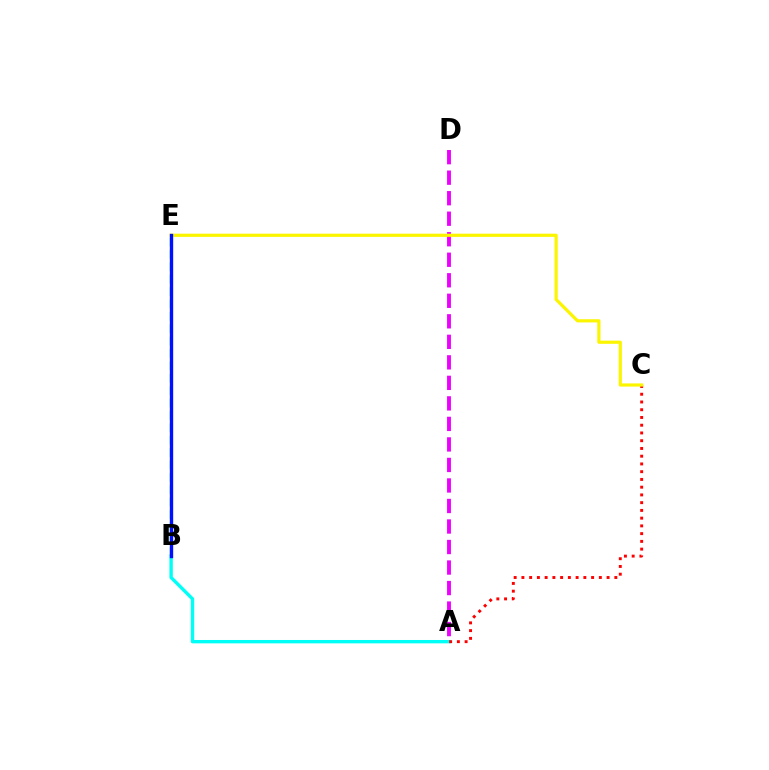{('A', 'B'): [{'color': '#00fff6', 'line_style': 'solid', 'thickness': 2.42}], ('A', 'C'): [{'color': '#ff0000', 'line_style': 'dotted', 'thickness': 2.1}], ('A', 'D'): [{'color': '#ee00ff', 'line_style': 'dashed', 'thickness': 2.79}], ('C', 'E'): [{'color': '#fcf500', 'line_style': 'solid', 'thickness': 2.3}], ('B', 'E'): [{'color': '#08ff00', 'line_style': 'dashed', 'thickness': 1.68}, {'color': '#0010ff', 'line_style': 'solid', 'thickness': 2.43}]}